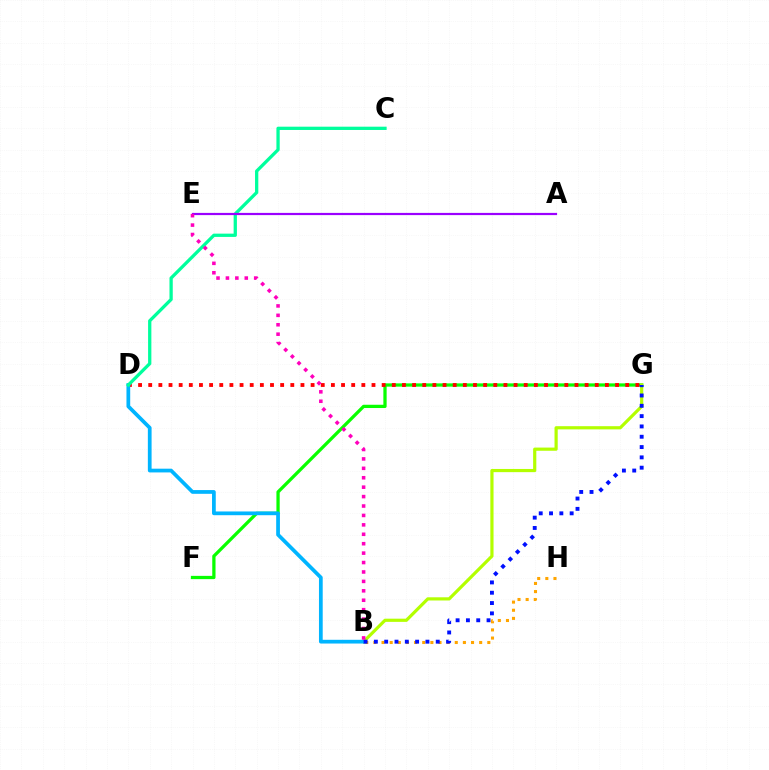{('B', 'H'): [{'color': '#ffa500', 'line_style': 'dotted', 'thickness': 2.21}], ('F', 'G'): [{'color': '#08ff00', 'line_style': 'solid', 'thickness': 2.35}], ('D', 'G'): [{'color': '#ff0000', 'line_style': 'dotted', 'thickness': 2.76}], ('B', 'G'): [{'color': '#b3ff00', 'line_style': 'solid', 'thickness': 2.3}, {'color': '#0010ff', 'line_style': 'dotted', 'thickness': 2.8}], ('B', 'D'): [{'color': '#00b5ff', 'line_style': 'solid', 'thickness': 2.69}], ('C', 'D'): [{'color': '#00ff9d', 'line_style': 'solid', 'thickness': 2.36}], ('A', 'E'): [{'color': '#9b00ff', 'line_style': 'solid', 'thickness': 1.59}], ('B', 'E'): [{'color': '#ff00bd', 'line_style': 'dotted', 'thickness': 2.56}]}